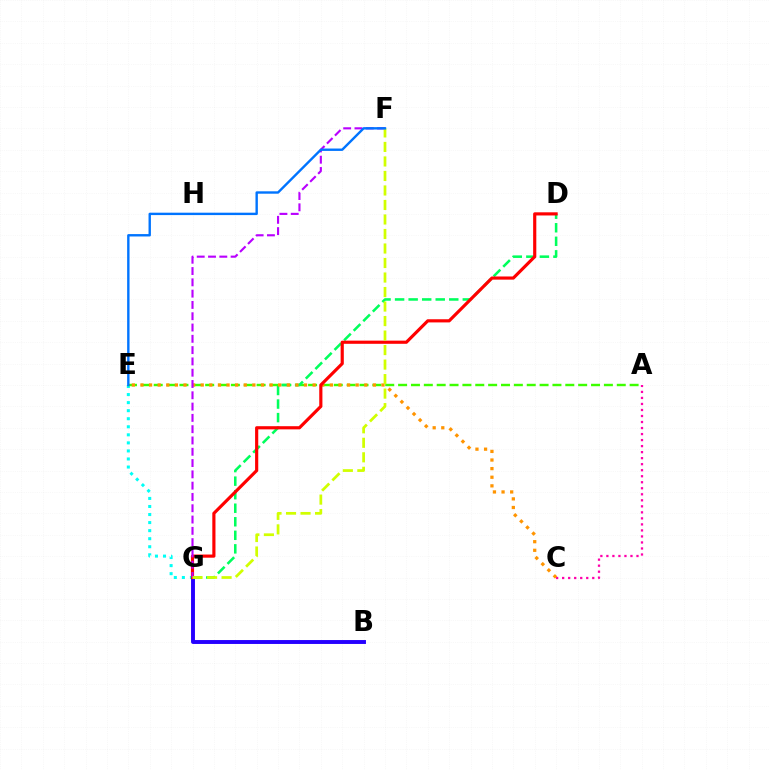{('B', 'G'): [{'color': '#2500ff', 'line_style': 'solid', 'thickness': 2.81}], ('A', 'C'): [{'color': '#ff00ac', 'line_style': 'dotted', 'thickness': 1.64}], ('E', 'G'): [{'color': '#00fff6', 'line_style': 'dotted', 'thickness': 2.19}], ('A', 'E'): [{'color': '#3dff00', 'line_style': 'dashed', 'thickness': 1.75}], ('D', 'G'): [{'color': '#00ff5c', 'line_style': 'dashed', 'thickness': 1.84}, {'color': '#ff0000', 'line_style': 'solid', 'thickness': 2.28}], ('C', 'E'): [{'color': '#ff9400', 'line_style': 'dotted', 'thickness': 2.34}], ('F', 'G'): [{'color': '#b900ff', 'line_style': 'dashed', 'thickness': 1.53}, {'color': '#d1ff00', 'line_style': 'dashed', 'thickness': 1.97}], ('E', 'F'): [{'color': '#0074ff', 'line_style': 'solid', 'thickness': 1.72}]}